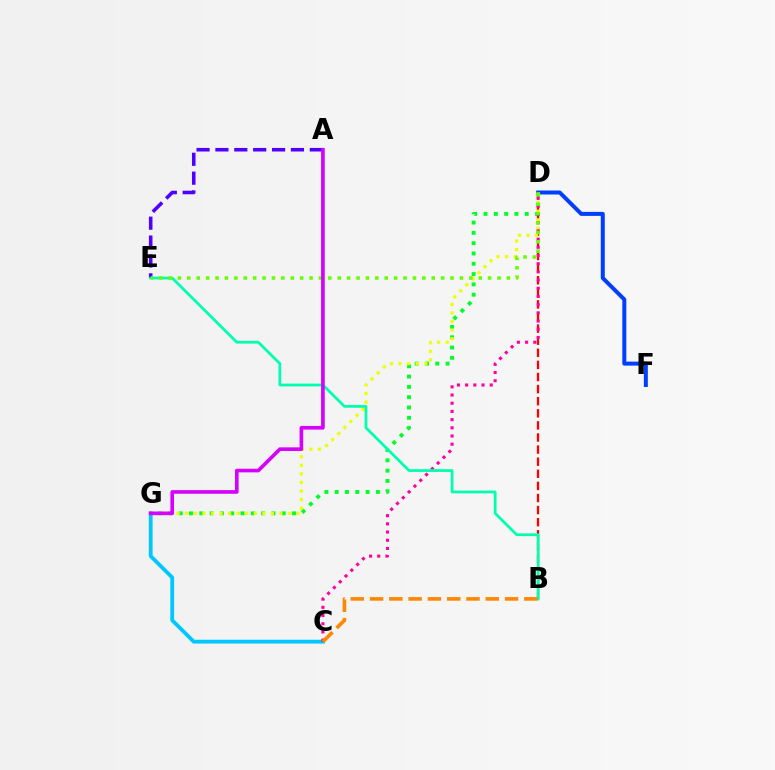{('A', 'E'): [{'color': '#4f00ff', 'line_style': 'dashed', 'thickness': 2.56}], ('B', 'D'): [{'color': '#ff0000', 'line_style': 'dashed', 'thickness': 1.64}], ('D', 'F'): [{'color': '#003fff', 'line_style': 'solid', 'thickness': 2.88}], ('D', 'G'): [{'color': '#00ff27', 'line_style': 'dotted', 'thickness': 2.8}, {'color': '#eeff00', 'line_style': 'dotted', 'thickness': 2.33}], ('C', 'G'): [{'color': '#00c7ff', 'line_style': 'solid', 'thickness': 2.75}], ('C', 'D'): [{'color': '#ff00a0', 'line_style': 'dotted', 'thickness': 2.23}], ('B', 'E'): [{'color': '#00ffaf', 'line_style': 'solid', 'thickness': 1.99}], ('D', 'E'): [{'color': '#66ff00', 'line_style': 'dotted', 'thickness': 2.55}], ('B', 'C'): [{'color': '#ff8800', 'line_style': 'dashed', 'thickness': 2.62}], ('A', 'G'): [{'color': '#d600ff', 'line_style': 'solid', 'thickness': 2.62}]}